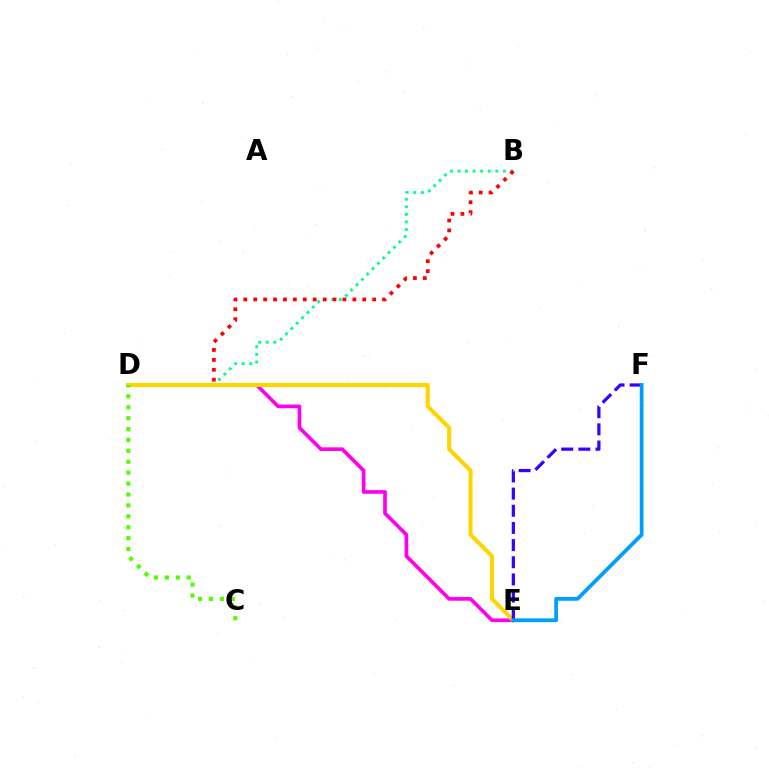{('B', 'D'): [{'color': '#00ff86', 'line_style': 'dotted', 'thickness': 2.06}, {'color': '#ff0000', 'line_style': 'dotted', 'thickness': 2.69}], ('D', 'E'): [{'color': '#ff00ed', 'line_style': 'solid', 'thickness': 2.64}, {'color': '#ffd500', 'line_style': 'solid', 'thickness': 2.92}], ('E', 'F'): [{'color': '#3700ff', 'line_style': 'dashed', 'thickness': 2.33}, {'color': '#009eff', 'line_style': 'solid', 'thickness': 2.72}], ('C', 'D'): [{'color': '#4fff00', 'line_style': 'dotted', 'thickness': 2.96}]}